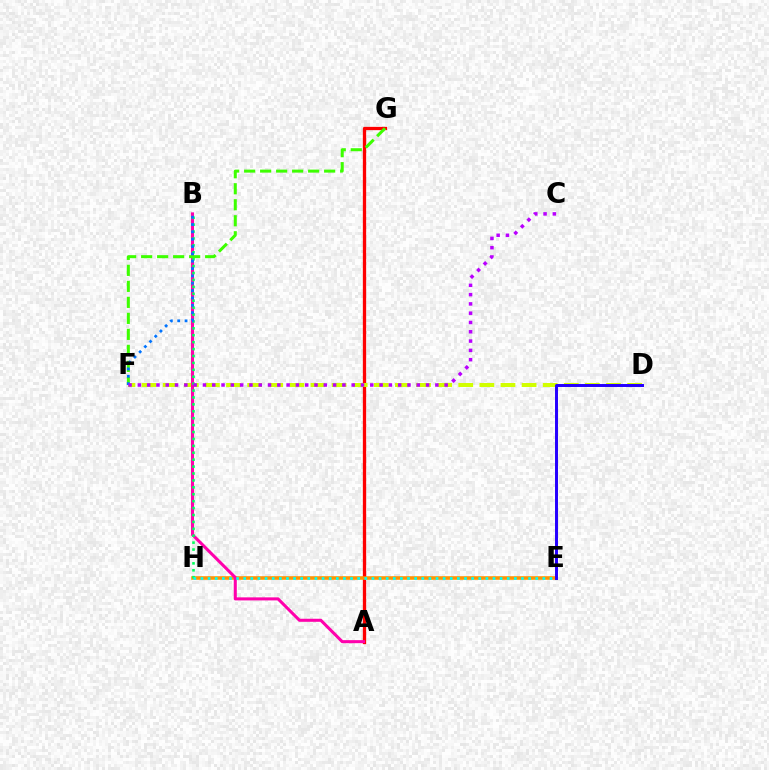{('A', 'G'): [{'color': '#ff0000', 'line_style': 'solid', 'thickness': 2.38}], ('D', 'F'): [{'color': '#d1ff00', 'line_style': 'dashed', 'thickness': 2.87}], ('E', 'H'): [{'color': '#ff9400', 'line_style': 'solid', 'thickness': 2.58}, {'color': '#00fff6', 'line_style': 'dotted', 'thickness': 1.94}], ('A', 'B'): [{'color': '#ff00ac', 'line_style': 'solid', 'thickness': 2.2}], ('B', 'H'): [{'color': '#00ff5c', 'line_style': 'dotted', 'thickness': 1.88}], ('F', 'G'): [{'color': '#3dff00', 'line_style': 'dashed', 'thickness': 2.17}], ('B', 'F'): [{'color': '#0074ff', 'line_style': 'dotted', 'thickness': 1.99}], ('C', 'F'): [{'color': '#b900ff', 'line_style': 'dotted', 'thickness': 2.53}], ('D', 'E'): [{'color': '#2500ff', 'line_style': 'solid', 'thickness': 2.13}]}